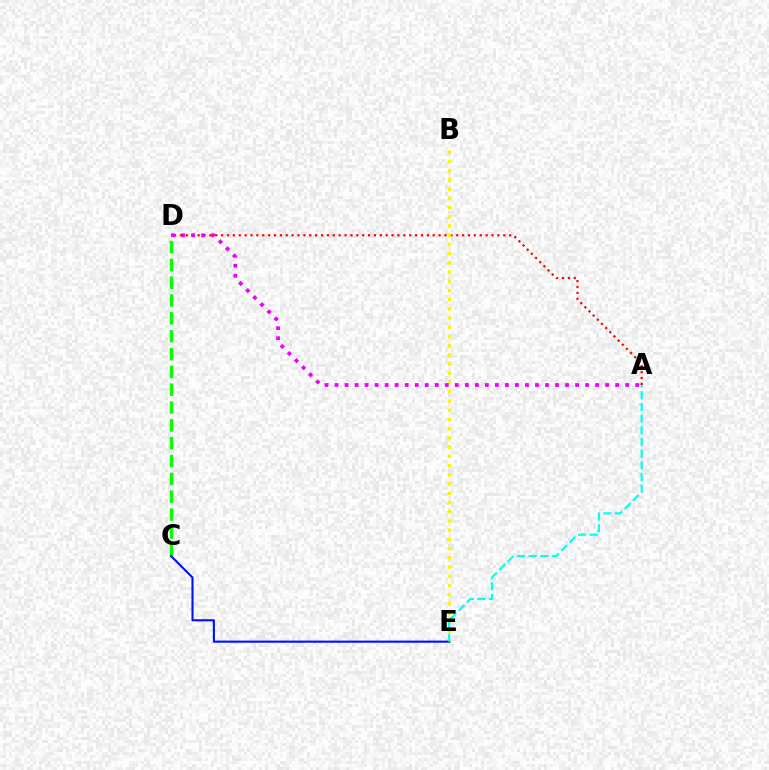{('A', 'D'): [{'color': '#ff0000', 'line_style': 'dotted', 'thickness': 1.6}, {'color': '#ee00ff', 'line_style': 'dotted', 'thickness': 2.72}], ('C', 'D'): [{'color': '#08ff00', 'line_style': 'dashed', 'thickness': 2.42}], ('B', 'E'): [{'color': '#fcf500', 'line_style': 'dotted', 'thickness': 2.5}], ('C', 'E'): [{'color': '#0010ff', 'line_style': 'solid', 'thickness': 1.51}], ('A', 'E'): [{'color': '#00fff6', 'line_style': 'dashed', 'thickness': 1.58}]}